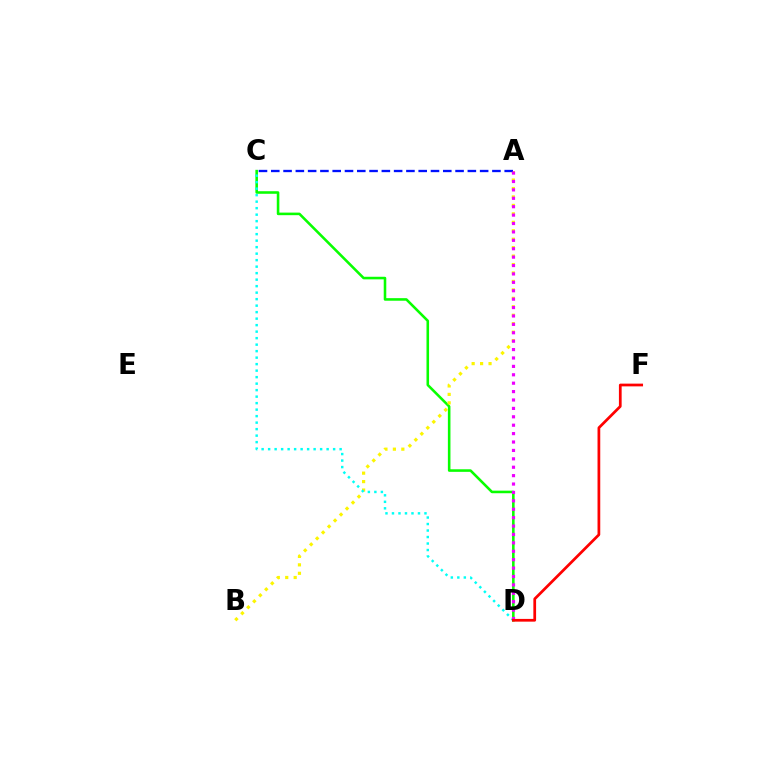{('C', 'D'): [{'color': '#08ff00', 'line_style': 'solid', 'thickness': 1.85}, {'color': '#00fff6', 'line_style': 'dotted', 'thickness': 1.77}], ('A', 'B'): [{'color': '#fcf500', 'line_style': 'dotted', 'thickness': 2.3}], ('A', 'C'): [{'color': '#0010ff', 'line_style': 'dashed', 'thickness': 1.67}], ('A', 'D'): [{'color': '#ee00ff', 'line_style': 'dotted', 'thickness': 2.28}], ('D', 'F'): [{'color': '#ff0000', 'line_style': 'solid', 'thickness': 1.97}]}